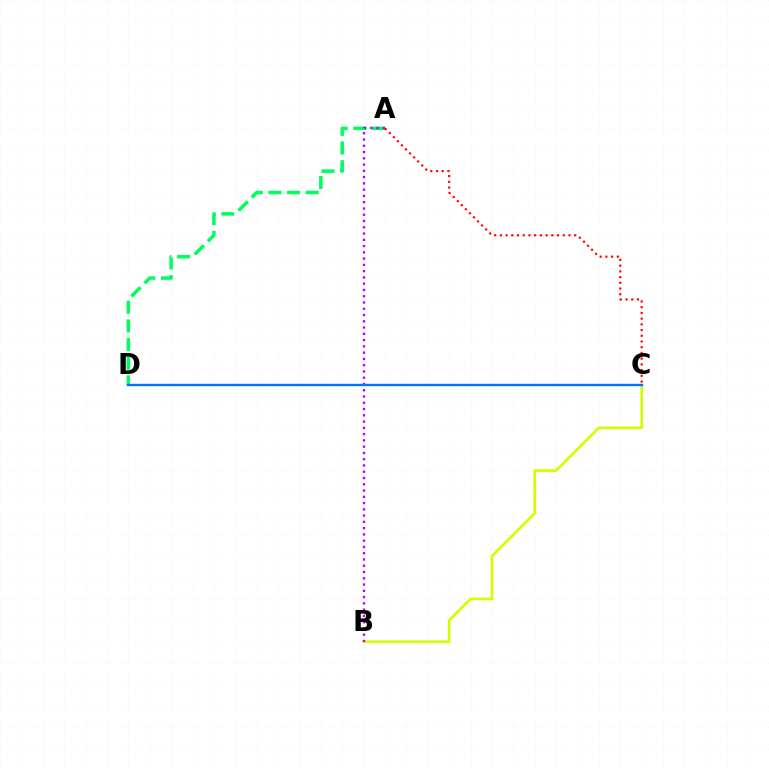{('B', 'C'): [{'color': '#d1ff00', 'line_style': 'solid', 'thickness': 1.94}], ('A', 'D'): [{'color': '#00ff5c', 'line_style': 'dashed', 'thickness': 2.53}], ('A', 'C'): [{'color': '#ff0000', 'line_style': 'dotted', 'thickness': 1.55}], ('A', 'B'): [{'color': '#b900ff', 'line_style': 'dotted', 'thickness': 1.7}], ('C', 'D'): [{'color': '#0074ff', 'line_style': 'solid', 'thickness': 1.72}]}